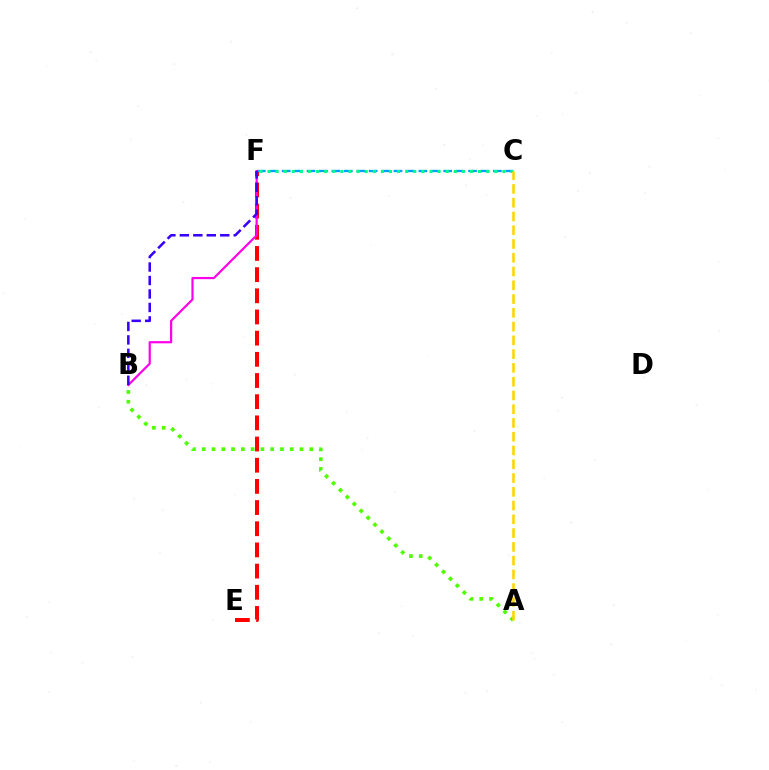{('E', 'F'): [{'color': '#ff0000', 'line_style': 'dashed', 'thickness': 2.88}], ('C', 'F'): [{'color': '#009eff', 'line_style': 'dashed', 'thickness': 1.69}, {'color': '#00ff86', 'line_style': 'dotted', 'thickness': 2.2}], ('A', 'B'): [{'color': '#4fff00', 'line_style': 'dotted', 'thickness': 2.66}], ('B', 'F'): [{'color': '#ff00ed', 'line_style': 'solid', 'thickness': 1.59}, {'color': '#3700ff', 'line_style': 'dashed', 'thickness': 1.83}], ('A', 'C'): [{'color': '#ffd500', 'line_style': 'dashed', 'thickness': 1.87}]}